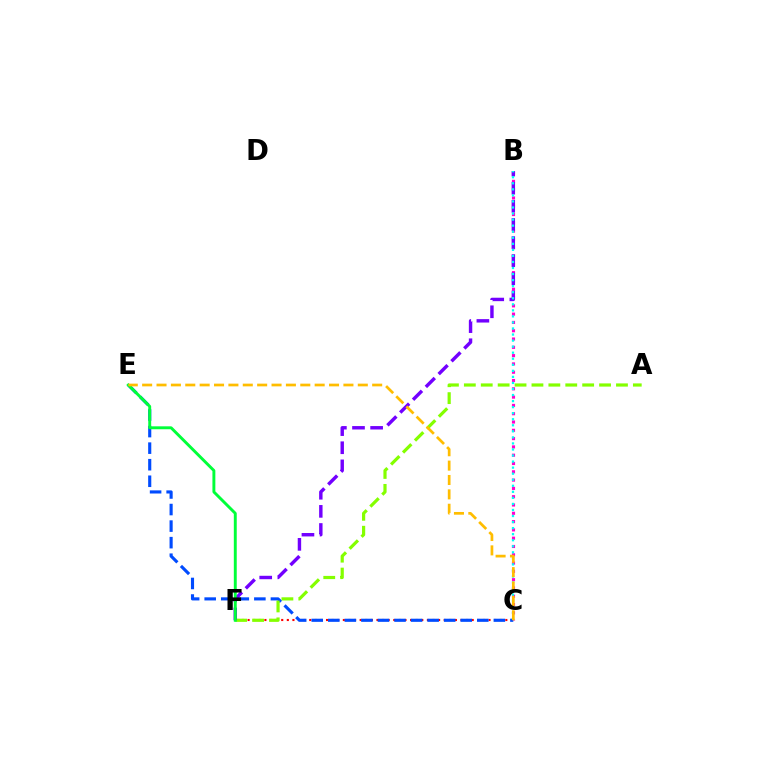{('B', 'C'): [{'color': '#ff00cf', 'line_style': 'dotted', 'thickness': 2.25}, {'color': '#00fff6', 'line_style': 'dotted', 'thickness': 1.64}], ('C', 'F'): [{'color': '#ff0000', 'line_style': 'dotted', 'thickness': 1.52}], ('C', 'E'): [{'color': '#004bff', 'line_style': 'dashed', 'thickness': 2.25}, {'color': '#ffbd00', 'line_style': 'dashed', 'thickness': 1.95}], ('A', 'F'): [{'color': '#84ff00', 'line_style': 'dashed', 'thickness': 2.3}], ('B', 'F'): [{'color': '#7200ff', 'line_style': 'dashed', 'thickness': 2.46}], ('E', 'F'): [{'color': '#00ff39', 'line_style': 'solid', 'thickness': 2.1}]}